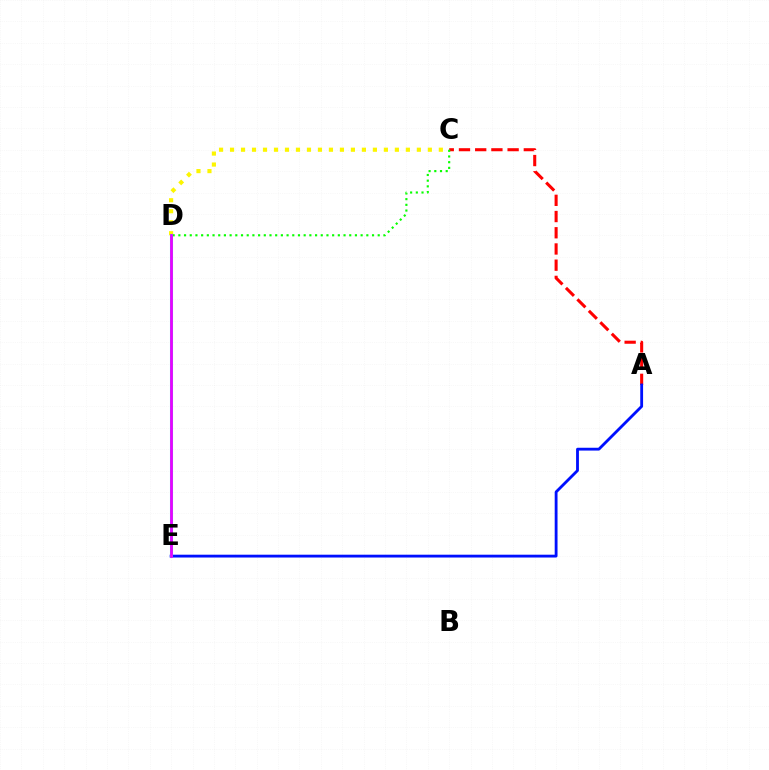{('A', 'C'): [{'color': '#ff0000', 'line_style': 'dashed', 'thickness': 2.2}], ('C', 'D'): [{'color': '#fcf500', 'line_style': 'dotted', 'thickness': 2.99}, {'color': '#08ff00', 'line_style': 'dotted', 'thickness': 1.55}], ('A', 'E'): [{'color': '#0010ff', 'line_style': 'solid', 'thickness': 2.03}], ('D', 'E'): [{'color': '#00fff6', 'line_style': 'solid', 'thickness': 2.2}, {'color': '#ee00ff', 'line_style': 'solid', 'thickness': 1.98}]}